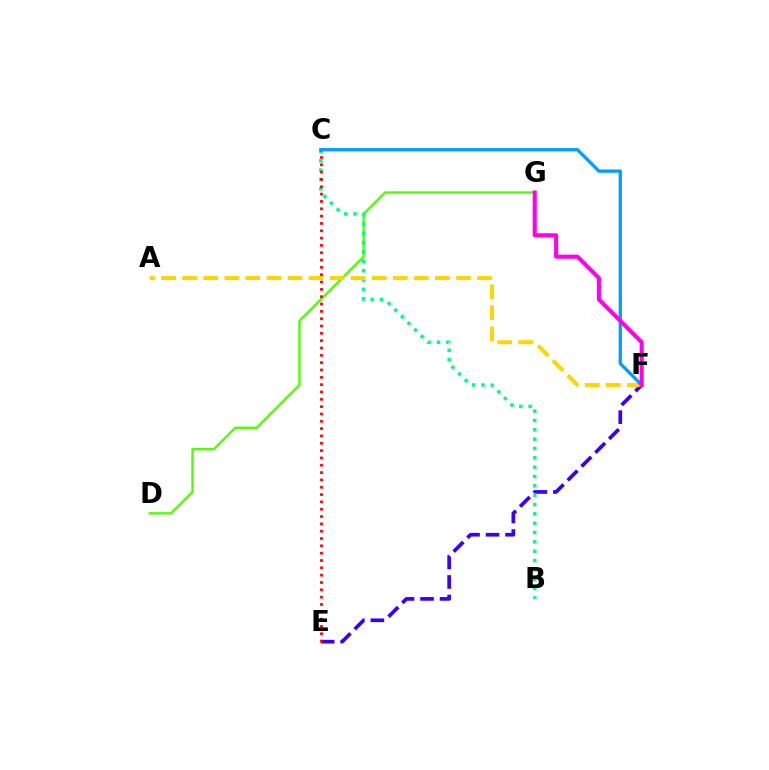{('E', 'F'): [{'color': '#3700ff', 'line_style': 'dashed', 'thickness': 2.65}], ('D', 'G'): [{'color': '#4fff00', 'line_style': 'solid', 'thickness': 1.69}], ('B', 'C'): [{'color': '#00ff86', 'line_style': 'dotted', 'thickness': 2.54}], ('C', 'E'): [{'color': '#ff0000', 'line_style': 'dotted', 'thickness': 1.99}], ('A', 'F'): [{'color': '#ffd500', 'line_style': 'dashed', 'thickness': 2.86}], ('C', 'F'): [{'color': '#009eff', 'line_style': 'solid', 'thickness': 2.36}], ('F', 'G'): [{'color': '#ff00ed', 'line_style': 'solid', 'thickness': 2.93}]}